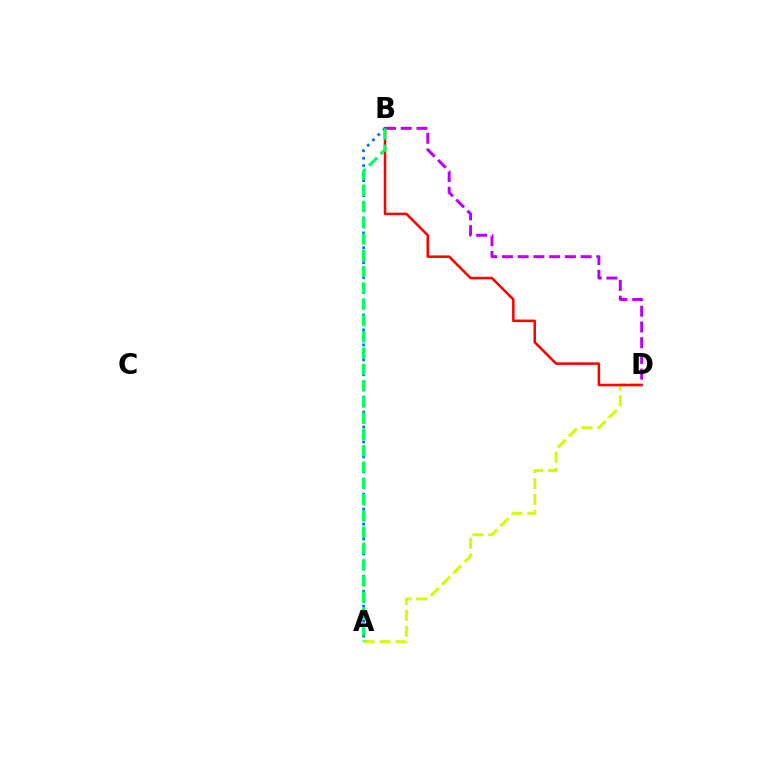{('A', 'D'): [{'color': '#d1ff00', 'line_style': 'dashed', 'thickness': 2.16}], ('B', 'D'): [{'color': '#ff0000', 'line_style': 'solid', 'thickness': 1.82}, {'color': '#b900ff', 'line_style': 'dashed', 'thickness': 2.14}], ('A', 'B'): [{'color': '#0074ff', 'line_style': 'dotted', 'thickness': 2.03}, {'color': '#00ff5c', 'line_style': 'dashed', 'thickness': 2.21}]}